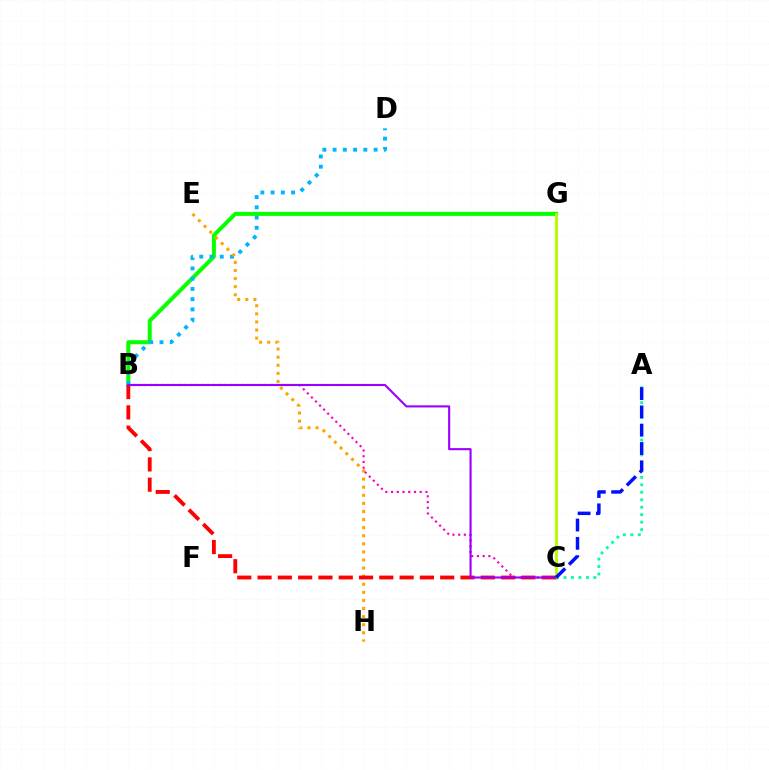{('B', 'G'): [{'color': '#08ff00', 'line_style': 'solid', 'thickness': 2.89}], ('B', 'D'): [{'color': '#00b5ff', 'line_style': 'dotted', 'thickness': 2.78}], ('E', 'H'): [{'color': '#ffa500', 'line_style': 'dotted', 'thickness': 2.2}], ('B', 'C'): [{'color': '#ff00bd', 'line_style': 'dotted', 'thickness': 1.56}, {'color': '#ff0000', 'line_style': 'dashed', 'thickness': 2.76}, {'color': '#9b00ff', 'line_style': 'solid', 'thickness': 1.52}], ('C', 'G'): [{'color': '#b3ff00', 'line_style': 'solid', 'thickness': 2.11}], ('A', 'C'): [{'color': '#00ff9d', 'line_style': 'dotted', 'thickness': 2.03}, {'color': '#0010ff', 'line_style': 'dashed', 'thickness': 2.49}]}